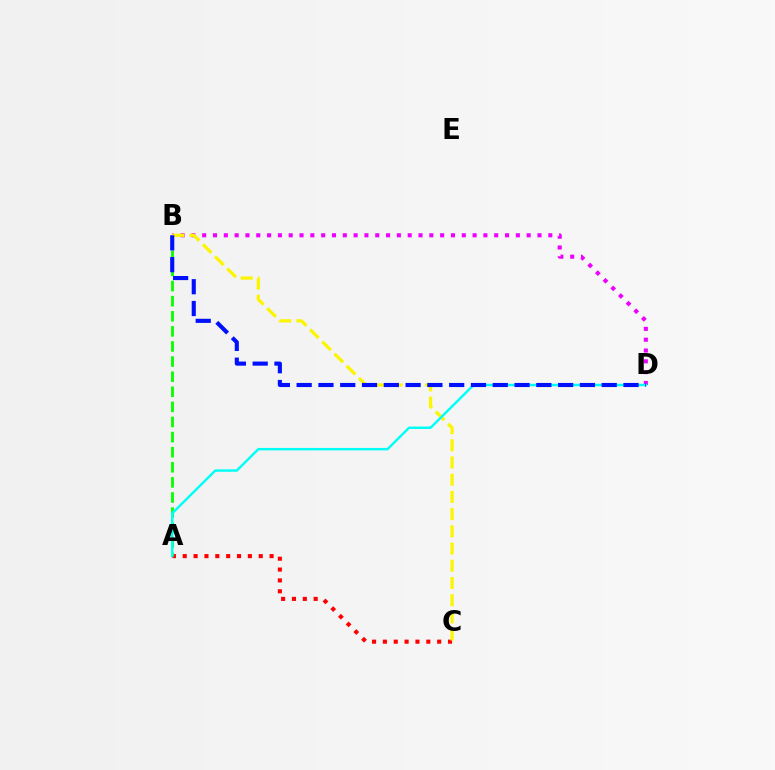{('B', 'D'): [{'color': '#ee00ff', 'line_style': 'dotted', 'thickness': 2.94}, {'color': '#0010ff', 'line_style': 'dashed', 'thickness': 2.96}], ('A', 'C'): [{'color': '#ff0000', 'line_style': 'dotted', 'thickness': 2.95}], ('A', 'B'): [{'color': '#08ff00', 'line_style': 'dashed', 'thickness': 2.05}], ('B', 'C'): [{'color': '#fcf500', 'line_style': 'dashed', 'thickness': 2.34}], ('A', 'D'): [{'color': '#00fff6', 'line_style': 'solid', 'thickness': 1.76}]}